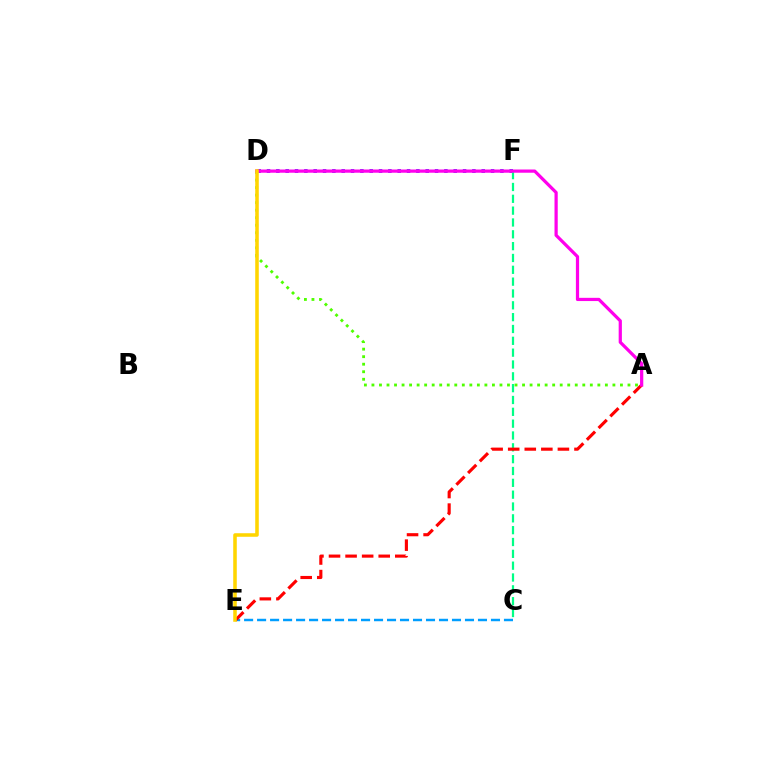{('C', 'E'): [{'color': '#009eff', 'line_style': 'dashed', 'thickness': 1.77}], ('D', 'F'): [{'color': '#3700ff', 'line_style': 'dotted', 'thickness': 2.54}], ('C', 'F'): [{'color': '#00ff86', 'line_style': 'dashed', 'thickness': 1.61}], ('A', 'E'): [{'color': '#ff0000', 'line_style': 'dashed', 'thickness': 2.25}], ('A', 'D'): [{'color': '#4fff00', 'line_style': 'dotted', 'thickness': 2.05}, {'color': '#ff00ed', 'line_style': 'solid', 'thickness': 2.32}], ('D', 'E'): [{'color': '#ffd500', 'line_style': 'solid', 'thickness': 2.56}]}